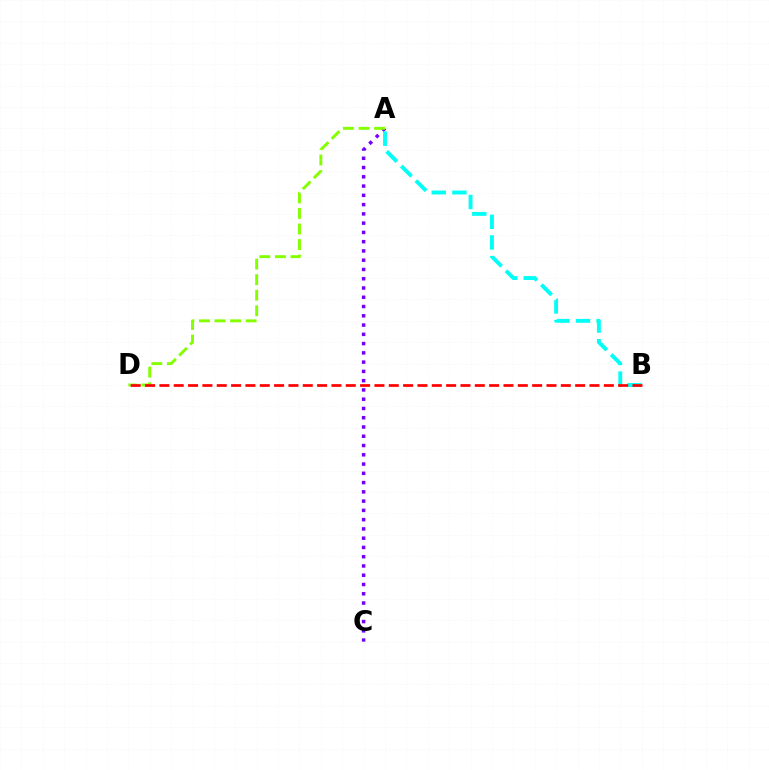{('A', 'C'): [{'color': '#7200ff', 'line_style': 'dotted', 'thickness': 2.52}], ('A', 'D'): [{'color': '#84ff00', 'line_style': 'dashed', 'thickness': 2.12}], ('A', 'B'): [{'color': '#00fff6', 'line_style': 'dashed', 'thickness': 2.8}], ('B', 'D'): [{'color': '#ff0000', 'line_style': 'dashed', 'thickness': 1.95}]}